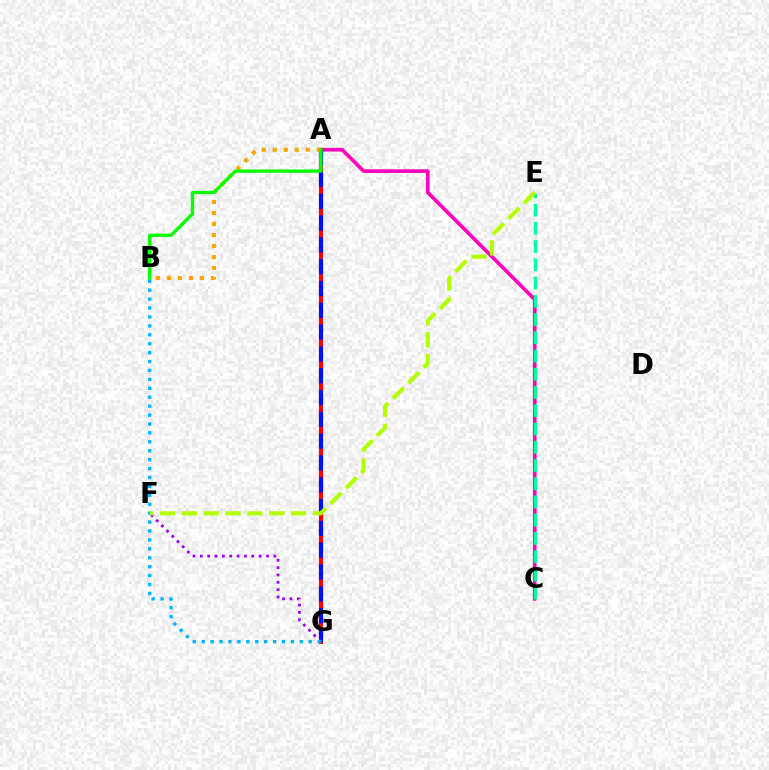{('A', 'C'): [{'color': '#ff00bd', 'line_style': 'solid', 'thickness': 2.61}], ('A', 'G'): [{'color': '#ff0000', 'line_style': 'solid', 'thickness': 2.99}, {'color': '#0010ff', 'line_style': 'dashed', 'thickness': 2.96}], ('F', 'G'): [{'color': '#9b00ff', 'line_style': 'dotted', 'thickness': 2.0}], ('A', 'B'): [{'color': '#ffa500', 'line_style': 'dotted', 'thickness': 2.99}, {'color': '#08ff00', 'line_style': 'solid', 'thickness': 2.41}], ('B', 'G'): [{'color': '#00b5ff', 'line_style': 'dotted', 'thickness': 2.42}], ('C', 'E'): [{'color': '#00ff9d', 'line_style': 'dashed', 'thickness': 2.48}], ('E', 'F'): [{'color': '#b3ff00', 'line_style': 'dashed', 'thickness': 2.97}]}